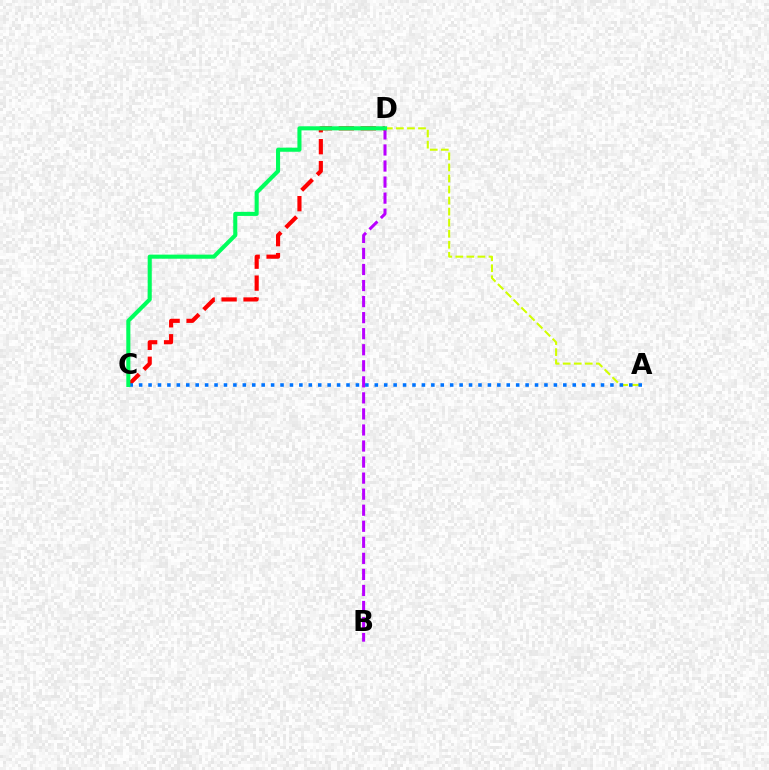{('B', 'D'): [{'color': '#b900ff', 'line_style': 'dashed', 'thickness': 2.18}], ('A', 'D'): [{'color': '#d1ff00', 'line_style': 'dashed', 'thickness': 1.5}], ('C', 'D'): [{'color': '#ff0000', 'line_style': 'dashed', 'thickness': 2.98}, {'color': '#00ff5c', 'line_style': 'solid', 'thickness': 2.93}], ('A', 'C'): [{'color': '#0074ff', 'line_style': 'dotted', 'thickness': 2.56}]}